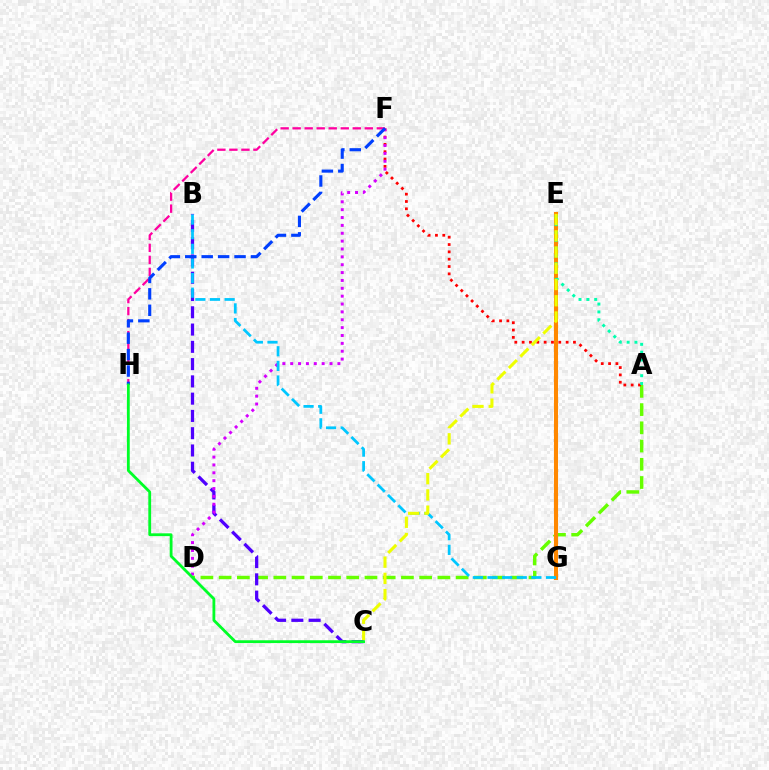{('F', 'H'): [{'color': '#ff00a0', 'line_style': 'dashed', 'thickness': 1.63}, {'color': '#003fff', 'line_style': 'dashed', 'thickness': 2.23}], ('A', 'D'): [{'color': '#66ff00', 'line_style': 'dashed', 'thickness': 2.48}], ('A', 'F'): [{'color': '#ff0000', 'line_style': 'dotted', 'thickness': 1.99}], ('B', 'C'): [{'color': '#4f00ff', 'line_style': 'dashed', 'thickness': 2.35}], ('D', 'F'): [{'color': '#d600ff', 'line_style': 'dotted', 'thickness': 2.14}], ('E', 'G'): [{'color': '#ff8800', 'line_style': 'solid', 'thickness': 2.91}], ('B', 'G'): [{'color': '#00c7ff', 'line_style': 'dashed', 'thickness': 1.99}], ('A', 'E'): [{'color': '#00ffaf', 'line_style': 'dotted', 'thickness': 2.13}], ('C', 'E'): [{'color': '#eeff00', 'line_style': 'dashed', 'thickness': 2.21}], ('C', 'H'): [{'color': '#00ff27', 'line_style': 'solid', 'thickness': 2.02}]}